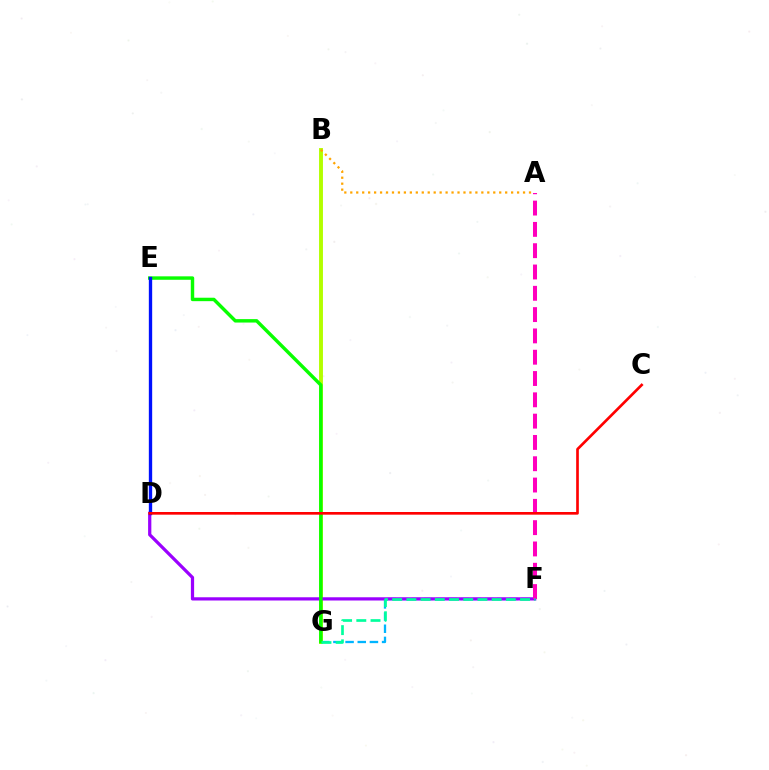{('B', 'G'): [{'color': '#b3ff00', 'line_style': 'solid', 'thickness': 2.81}], ('F', 'G'): [{'color': '#00b5ff', 'line_style': 'dashed', 'thickness': 1.65}, {'color': '#00ff9d', 'line_style': 'dashed', 'thickness': 1.93}], ('D', 'F'): [{'color': '#9b00ff', 'line_style': 'solid', 'thickness': 2.33}], ('A', 'B'): [{'color': '#ffa500', 'line_style': 'dotted', 'thickness': 1.62}], ('E', 'G'): [{'color': '#08ff00', 'line_style': 'solid', 'thickness': 2.47}], ('D', 'E'): [{'color': '#0010ff', 'line_style': 'solid', 'thickness': 2.4}], ('A', 'F'): [{'color': '#ff00bd', 'line_style': 'dashed', 'thickness': 2.89}], ('C', 'D'): [{'color': '#ff0000', 'line_style': 'solid', 'thickness': 1.92}]}